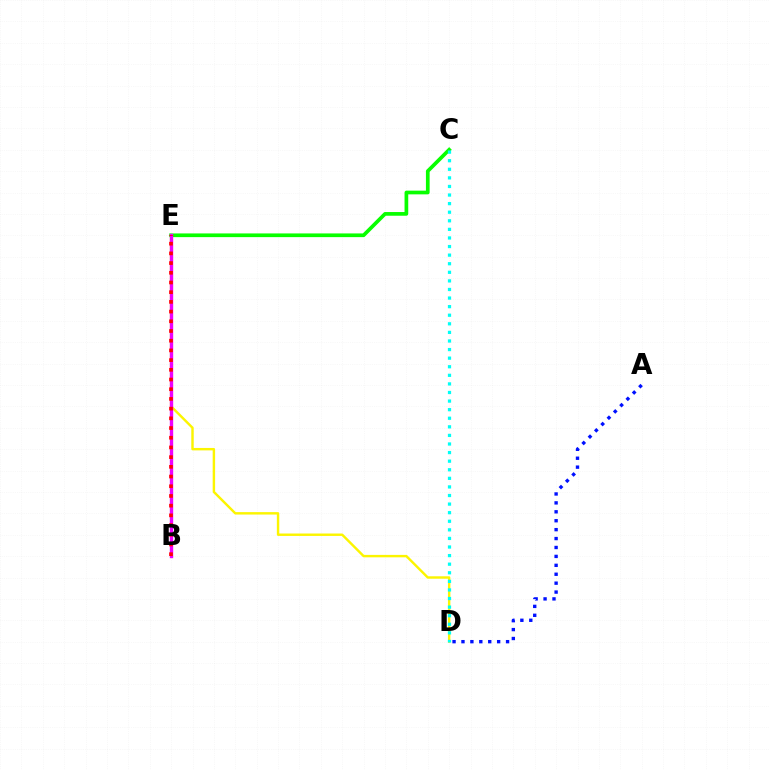{('D', 'E'): [{'color': '#fcf500', 'line_style': 'solid', 'thickness': 1.75}], ('C', 'E'): [{'color': '#08ff00', 'line_style': 'solid', 'thickness': 2.67}], ('C', 'D'): [{'color': '#00fff6', 'line_style': 'dotted', 'thickness': 2.33}], ('B', 'E'): [{'color': '#ee00ff', 'line_style': 'solid', 'thickness': 2.43}, {'color': '#ff0000', 'line_style': 'dotted', 'thickness': 2.64}], ('A', 'D'): [{'color': '#0010ff', 'line_style': 'dotted', 'thickness': 2.42}]}